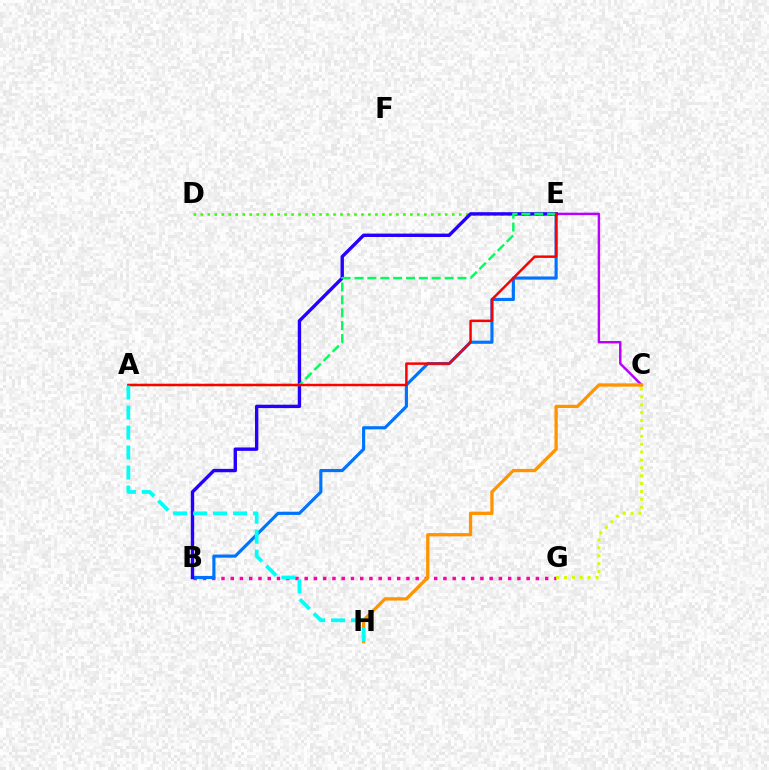{('B', 'G'): [{'color': '#ff00ac', 'line_style': 'dotted', 'thickness': 2.51}], ('C', 'E'): [{'color': '#b900ff', 'line_style': 'solid', 'thickness': 1.75}], ('B', 'E'): [{'color': '#0074ff', 'line_style': 'solid', 'thickness': 2.27}, {'color': '#2500ff', 'line_style': 'solid', 'thickness': 2.43}], ('D', 'E'): [{'color': '#3dff00', 'line_style': 'dotted', 'thickness': 1.9}], ('C', 'H'): [{'color': '#ff9400', 'line_style': 'solid', 'thickness': 2.37}], ('A', 'E'): [{'color': '#00ff5c', 'line_style': 'dashed', 'thickness': 1.75}, {'color': '#ff0000', 'line_style': 'solid', 'thickness': 1.79}], ('C', 'G'): [{'color': '#d1ff00', 'line_style': 'dotted', 'thickness': 2.14}], ('A', 'H'): [{'color': '#00fff6', 'line_style': 'dashed', 'thickness': 2.72}]}